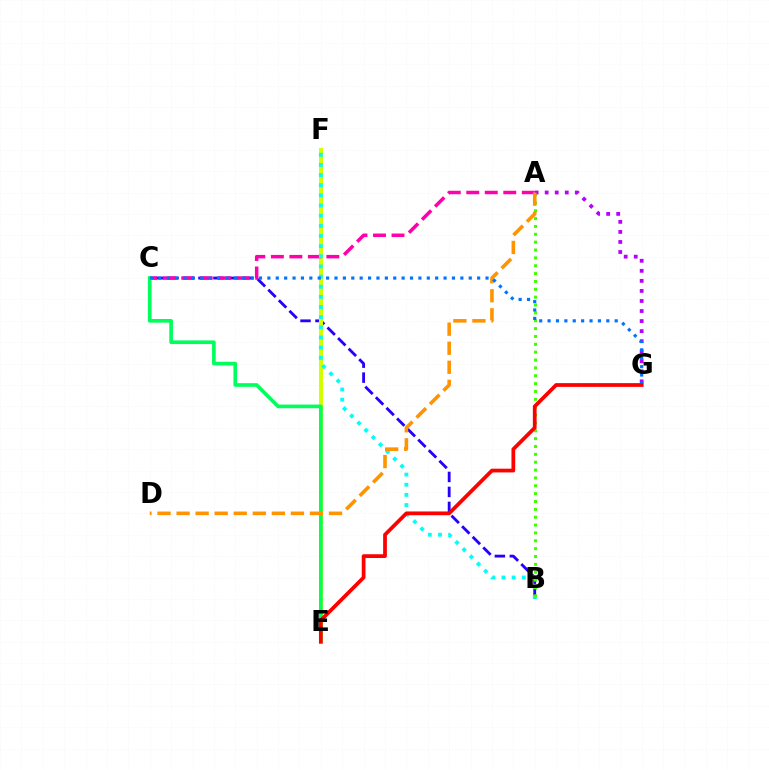{('B', 'C'): [{'color': '#2500ff', 'line_style': 'dashed', 'thickness': 2.03}], ('E', 'F'): [{'color': '#d1ff00', 'line_style': 'solid', 'thickness': 2.91}], ('A', 'C'): [{'color': '#ff00ac', 'line_style': 'dashed', 'thickness': 2.51}], ('C', 'E'): [{'color': '#00ff5c', 'line_style': 'solid', 'thickness': 2.64}], ('B', 'F'): [{'color': '#00fff6', 'line_style': 'dotted', 'thickness': 2.76}], ('A', 'B'): [{'color': '#3dff00', 'line_style': 'dotted', 'thickness': 2.14}], ('A', 'G'): [{'color': '#b900ff', 'line_style': 'dotted', 'thickness': 2.73}], ('A', 'D'): [{'color': '#ff9400', 'line_style': 'dashed', 'thickness': 2.59}], ('C', 'G'): [{'color': '#0074ff', 'line_style': 'dotted', 'thickness': 2.28}], ('E', 'G'): [{'color': '#ff0000', 'line_style': 'solid', 'thickness': 2.7}]}